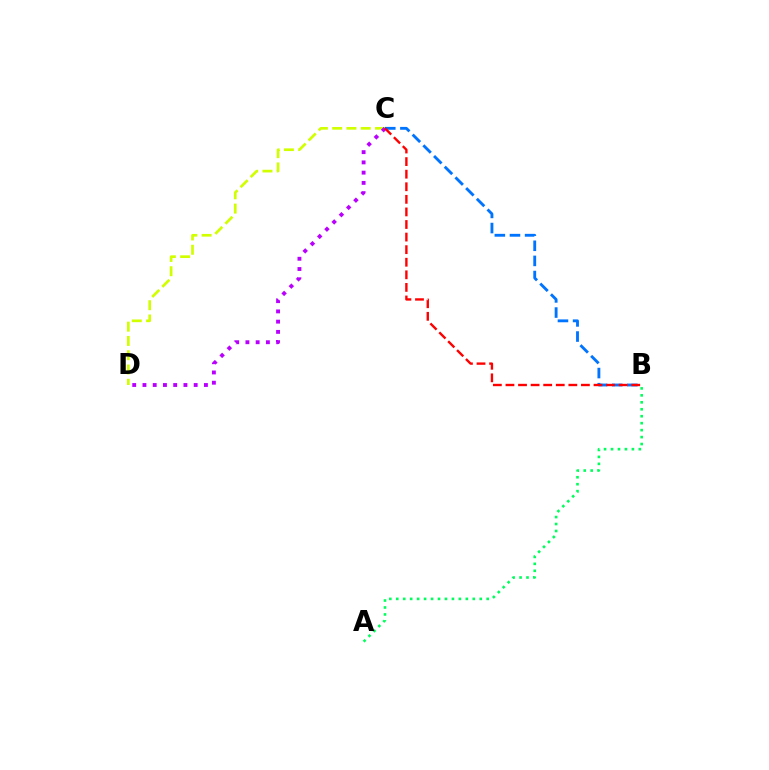{('B', 'C'): [{'color': '#0074ff', 'line_style': 'dashed', 'thickness': 2.05}, {'color': '#ff0000', 'line_style': 'dashed', 'thickness': 1.71}], ('C', 'D'): [{'color': '#d1ff00', 'line_style': 'dashed', 'thickness': 1.94}, {'color': '#b900ff', 'line_style': 'dotted', 'thickness': 2.78}], ('A', 'B'): [{'color': '#00ff5c', 'line_style': 'dotted', 'thickness': 1.89}]}